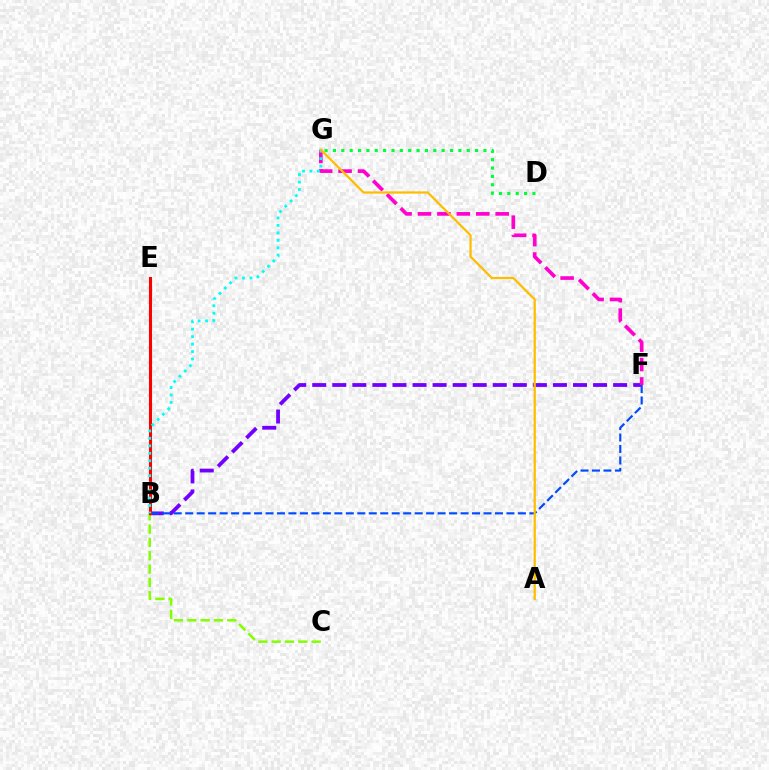{('D', 'G'): [{'color': '#00ff39', 'line_style': 'dotted', 'thickness': 2.27}], ('B', 'C'): [{'color': '#84ff00', 'line_style': 'dashed', 'thickness': 1.81}], ('B', 'F'): [{'color': '#7200ff', 'line_style': 'dashed', 'thickness': 2.73}, {'color': '#004bff', 'line_style': 'dashed', 'thickness': 1.56}], ('B', 'E'): [{'color': '#ff0000', 'line_style': 'solid', 'thickness': 2.22}], ('F', 'G'): [{'color': '#ff00cf', 'line_style': 'dashed', 'thickness': 2.64}], ('B', 'G'): [{'color': '#00fff6', 'line_style': 'dotted', 'thickness': 2.03}], ('A', 'G'): [{'color': '#ffbd00', 'line_style': 'solid', 'thickness': 1.61}]}